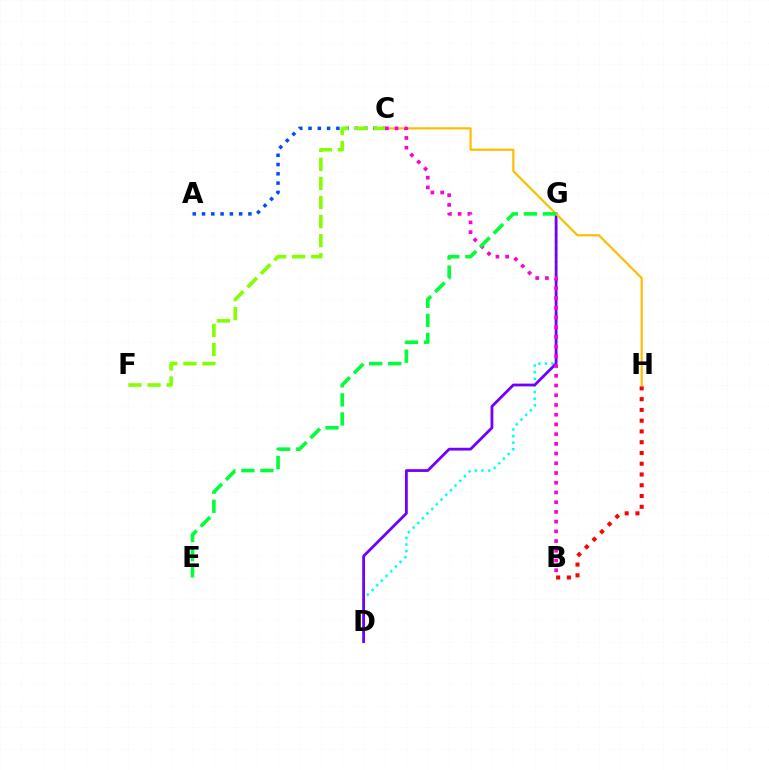{('B', 'H'): [{'color': '#ff0000', 'line_style': 'dotted', 'thickness': 2.92}], ('D', 'G'): [{'color': '#00fff6', 'line_style': 'dotted', 'thickness': 1.8}, {'color': '#7200ff', 'line_style': 'solid', 'thickness': 2.0}], ('A', 'C'): [{'color': '#004bff', 'line_style': 'dotted', 'thickness': 2.52}], ('C', 'H'): [{'color': '#ffbd00', 'line_style': 'solid', 'thickness': 1.57}], ('C', 'F'): [{'color': '#84ff00', 'line_style': 'dashed', 'thickness': 2.59}], ('B', 'C'): [{'color': '#ff00cf', 'line_style': 'dotted', 'thickness': 2.64}], ('E', 'G'): [{'color': '#00ff39', 'line_style': 'dashed', 'thickness': 2.59}]}